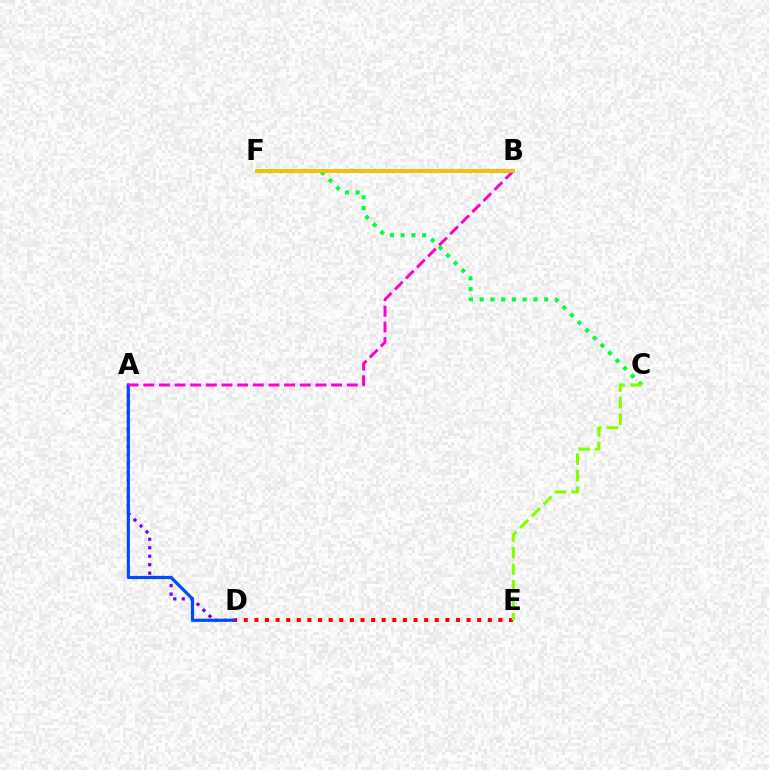{('A', 'D'): [{'color': '#7200ff', 'line_style': 'dotted', 'thickness': 2.3}, {'color': '#004bff', 'line_style': 'solid', 'thickness': 2.29}], ('B', 'F'): [{'color': '#00fff6', 'line_style': 'solid', 'thickness': 2.68}, {'color': '#ffbd00', 'line_style': 'solid', 'thickness': 2.63}], ('A', 'B'): [{'color': '#ff00cf', 'line_style': 'dashed', 'thickness': 2.13}], ('C', 'F'): [{'color': '#00ff39', 'line_style': 'dotted', 'thickness': 2.92}], ('D', 'E'): [{'color': '#ff0000', 'line_style': 'dotted', 'thickness': 2.88}], ('C', 'E'): [{'color': '#84ff00', 'line_style': 'dashed', 'thickness': 2.25}]}